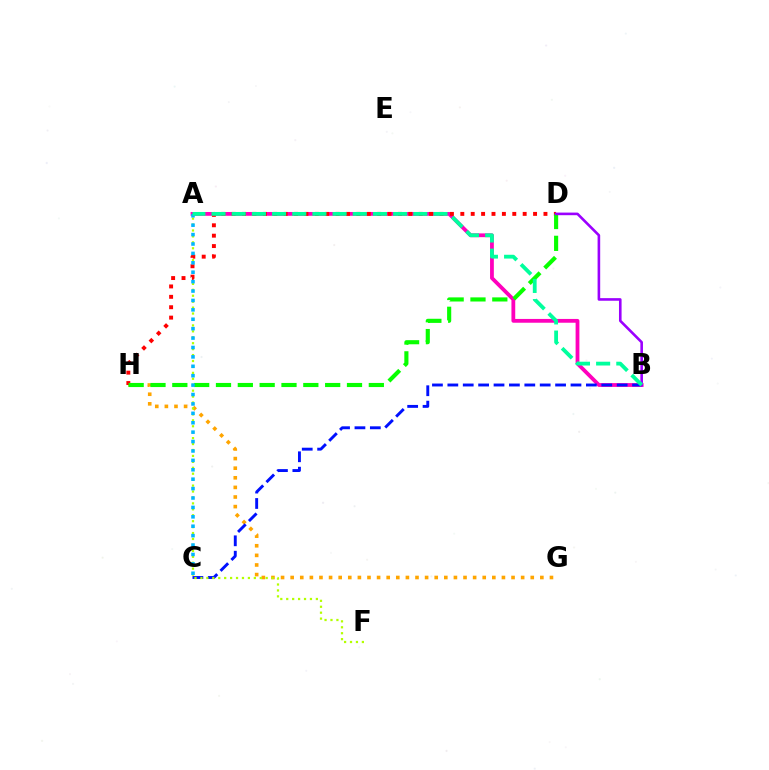{('G', 'H'): [{'color': '#ffa500', 'line_style': 'dotted', 'thickness': 2.61}], ('A', 'B'): [{'color': '#ff00bd', 'line_style': 'solid', 'thickness': 2.73}, {'color': '#00ff9d', 'line_style': 'dashed', 'thickness': 2.74}], ('B', 'C'): [{'color': '#0010ff', 'line_style': 'dashed', 'thickness': 2.09}], ('A', 'F'): [{'color': '#b3ff00', 'line_style': 'dotted', 'thickness': 1.61}], ('D', 'H'): [{'color': '#ff0000', 'line_style': 'dotted', 'thickness': 2.82}, {'color': '#08ff00', 'line_style': 'dashed', 'thickness': 2.97}], ('B', 'D'): [{'color': '#9b00ff', 'line_style': 'solid', 'thickness': 1.87}], ('A', 'C'): [{'color': '#00b5ff', 'line_style': 'dotted', 'thickness': 2.56}]}